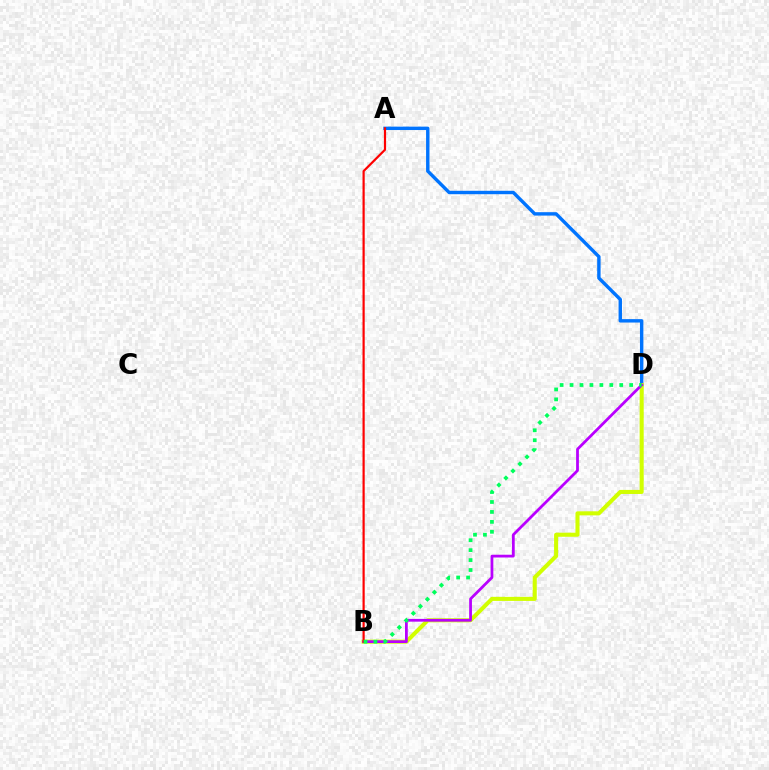{('A', 'D'): [{'color': '#0074ff', 'line_style': 'solid', 'thickness': 2.45}], ('B', 'D'): [{'color': '#d1ff00', 'line_style': 'solid', 'thickness': 2.93}, {'color': '#b900ff', 'line_style': 'solid', 'thickness': 1.99}, {'color': '#00ff5c', 'line_style': 'dotted', 'thickness': 2.7}], ('A', 'B'): [{'color': '#ff0000', 'line_style': 'solid', 'thickness': 1.58}]}